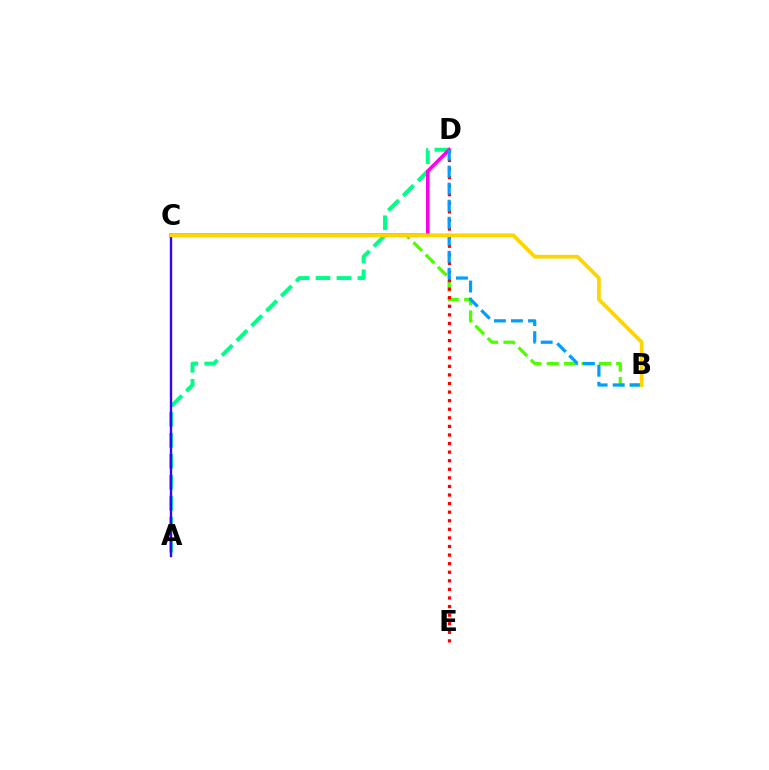{('A', 'D'): [{'color': '#00ff86', 'line_style': 'dashed', 'thickness': 2.85}], ('C', 'D'): [{'color': '#ff00ed', 'line_style': 'solid', 'thickness': 2.57}], ('B', 'C'): [{'color': '#4fff00', 'line_style': 'dashed', 'thickness': 2.36}, {'color': '#ffd500', 'line_style': 'solid', 'thickness': 2.71}], ('A', 'C'): [{'color': '#3700ff', 'line_style': 'solid', 'thickness': 1.71}], ('D', 'E'): [{'color': '#ff0000', 'line_style': 'dotted', 'thickness': 2.33}], ('B', 'D'): [{'color': '#009eff', 'line_style': 'dashed', 'thickness': 2.32}]}